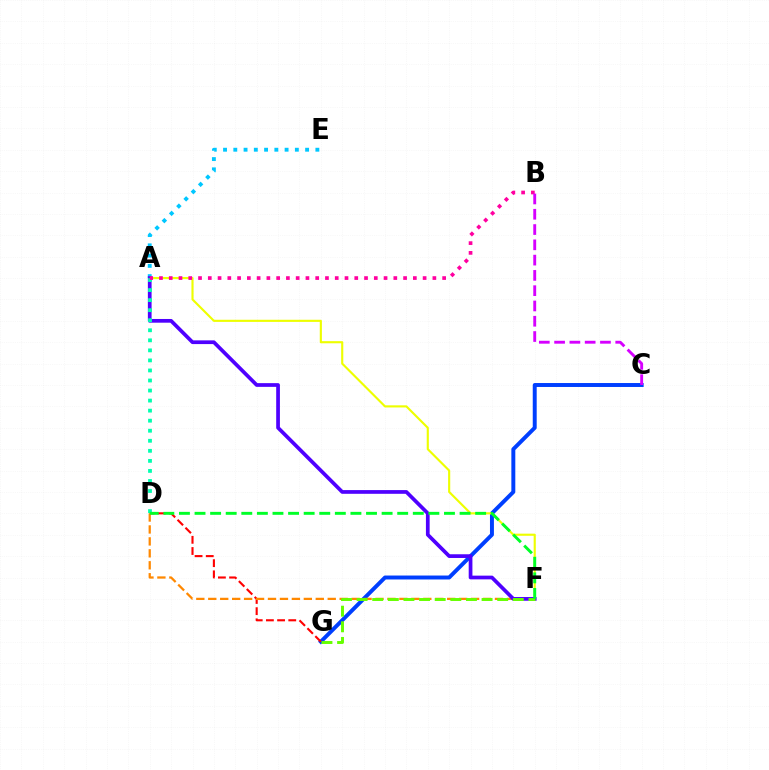{('C', 'G'): [{'color': '#003fff', 'line_style': 'solid', 'thickness': 2.84}], ('D', 'G'): [{'color': '#ff0000', 'line_style': 'dashed', 'thickness': 1.52}], ('A', 'F'): [{'color': '#eeff00', 'line_style': 'solid', 'thickness': 1.54}, {'color': '#4f00ff', 'line_style': 'solid', 'thickness': 2.68}], ('A', 'E'): [{'color': '#00c7ff', 'line_style': 'dotted', 'thickness': 2.79}], ('D', 'F'): [{'color': '#ff8800', 'line_style': 'dashed', 'thickness': 1.62}, {'color': '#00ff27', 'line_style': 'dashed', 'thickness': 2.12}], ('A', 'D'): [{'color': '#00ffaf', 'line_style': 'dotted', 'thickness': 2.73}], ('F', 'G'): [{'color': '#66ff00', 'line_style': 'dashed', 'thickness': 2.12}], ('A', 'B'): [{'color': '#ff00a0', 'line_style': 'dotted', 'thickness': 2.65}], ('B', 'C'): [{'color': '#d600ff', 'line_style': 'dashed', 'thickness': 2.08}]}